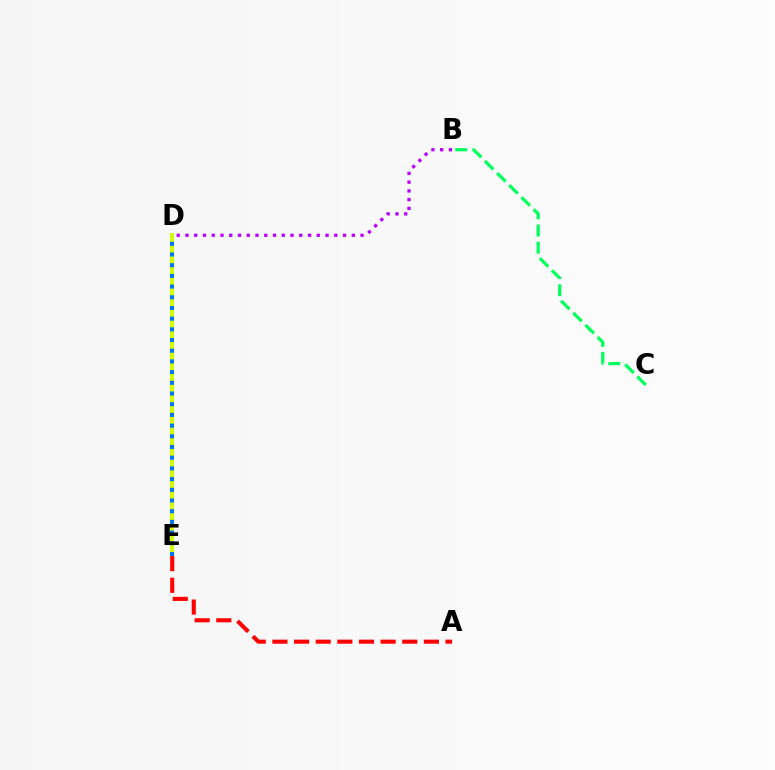{('D', 'E'): [{'color': '#d1ff00', 'line_style': 'solid', 'thickness': 2.98}, {'color': '#0074ff', 'line_style': 'dotted', 'thickness': 2.91}], ('B', 'C'): [{'color': '#00ff5c', 'line_style': 'dashed', 'thickness': 2.33}], ('A', 'E'): [{'color': '#ff0000', 'line_style': 'dashed', 'thickness': 2.94}], ('B', 'D'): [{'color': '#b900ff', 'line_style': 'dotted', 'thickness': 2.38}]}